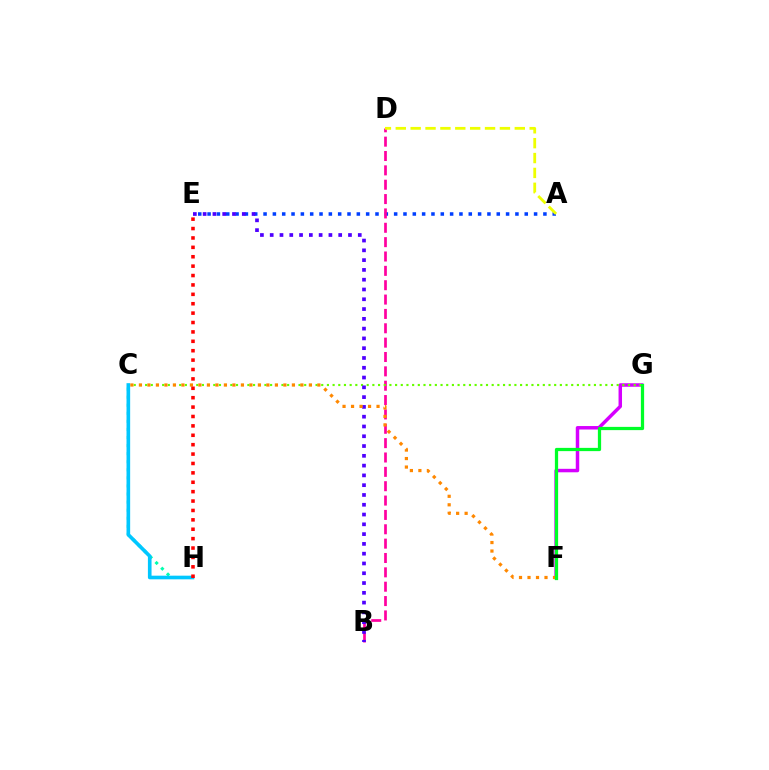{('A', 'E'): [{'color': '#003fff', 'line_style': 'dotted', 'thickness': 2.53}], ('B', 'D'): [{'color': '#ff00a0', 'line_style': 'dashed', 'thickness': 1.95}], ('F', 'G'): [{'color': '#d600ff', 'line_style': 'solid', 'thickness': 2.5}, {'color': '#00ff27', 'line_style': 'solid', 'thickness': 2.33}], ('C', 'H'): [{'color': '#00ffaf', 'line_style': 'dotted', 'thickness': 2.19}, {'color': '#00c7ff', 'line_style': 'solid', 'thickness': 2.62}], ('C', 'G'): [{'color': '#66ff00', 'line_style': 'dotted', 'thickness': 1.54}], ('B', 'E'): [{'color': '#4f00ff', 'line_style': 'dotted', 'thickness': 2.66}], ('A', 'D'): [{'color': '#eeff00', 'line_style': 'dashed', 'thickness': 2.02}], ('C', 'F'): [{'color': '#ff8800', 'line_style': 'dotted', 'thickness': 2.31}], ('E', 'H'): [{'color': '#ff0000', 'line_style': 'dotted', 'thickness': 2.55}]}